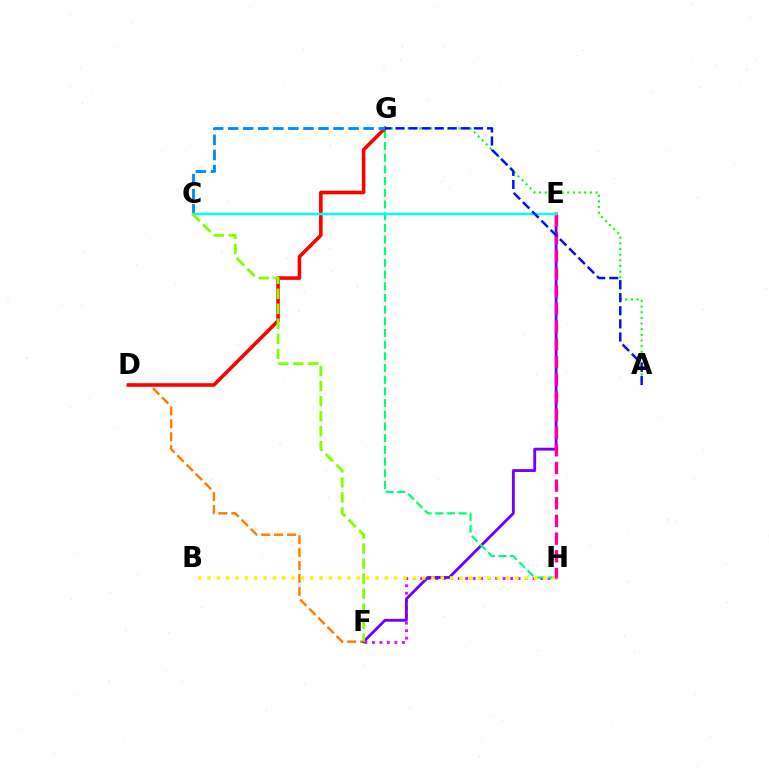{('F', 'H'): [{'color': '#ee00ff', 'line_style': 'dotted', 'thickness': 2.03}], ('D', 'F'): [{'color': '#ff7c00', 'line_style': 'dashed', 'thickness': 1.75}], ('E', 'F'): [{'color': '#7200ff', 'line_style': 'solid', 'thickness': 2.06}], ('G', 'H'): [{'color': '#00ff74', 'line_style': 'dashed', 'thickness': 1.59}], ('D', 'G'): [{'color': '#ff0000', 'line_style': 'solid', 'thickness': 2.58}], ('A', 'G'): [{'color': '#08ff00', 'line_style': 'dotted', 'thickness': 1.53}, {'color': '#0010ff', 'line_style': 'dashed', 'thickness': 1.78}], ('B', 'H'): [{'color': '#fcf500', 'line_style': 'dotted', 'thickness': 2.53}], ('C', 'G'): [{'color': '#008cff', 'line_style': 'dashed', 'thickness': 2.04}], ('E', 'H'): [{'color': '#ff0094', 'line_style': 'dashed', 'thickness': 2.4}], ('C', 'E'): [{'color': '#00fff6', 'line_style': 'solid', 'thickness': 1.77}], ('C', 'F'): [{'color': '#84ff00', 'line_style': 'dashed', 'thickness': 2.04}]}